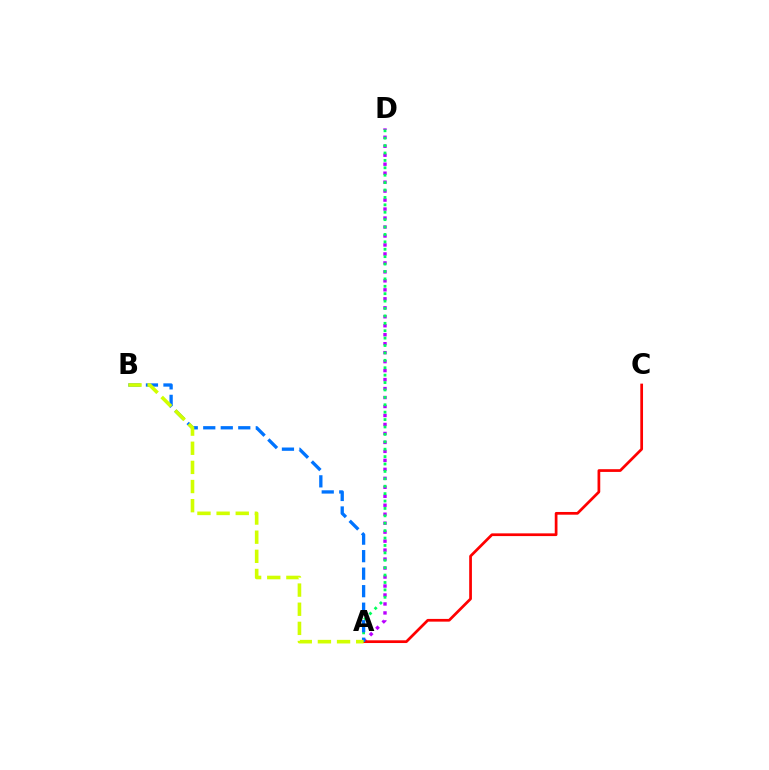{('A', 'D'): [{'color': '#b900ff', 'line_style': 'dotted', 'thickness': 2.44}, {'color': '#00ff5c', 'line_style': 'dotted', 'thickness': 2.01}], ('A', 'C'): [{'color': '#ff0000', 'line_style': 'solid', 'thickness': 1.96}], ('A', 'B'): [{'color': '#0074ff', 'line_style': 'dashed', 'thickness': 2.38}, {'color': '#d1ff00', 'line_style': 'dashed', 'thickness': 2.6}]}